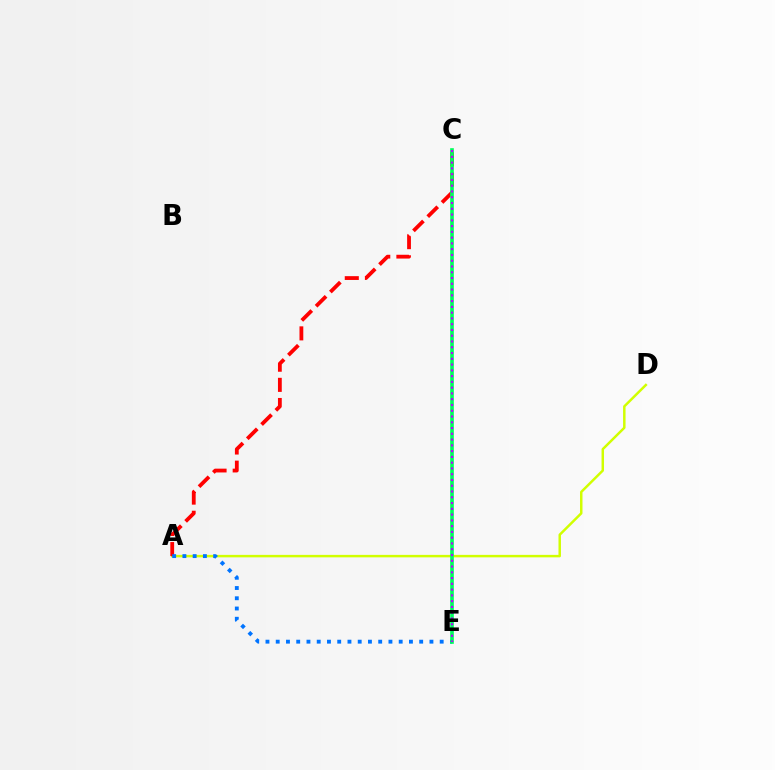{('A', 'D'): [{'color': '#d1ff00', 'line_style': 'solid', 'thickness': 1.78}], ('A', 'C'): [{'color': '#ff0000', 'line_style': 'dashed', 'thickness': 2.74}], ('A', 'E'): [{'color': '#0074ff', 'line_style': 'dotted', 'thickness': 2.78}], ('C', 'E'): [{'color': '#00ff5c', 'line_style': 'solid', 'thickness': 2.63}, {'color': '#b900ff', 'line_style': 'dotted', 'thickness': 1.57}]}